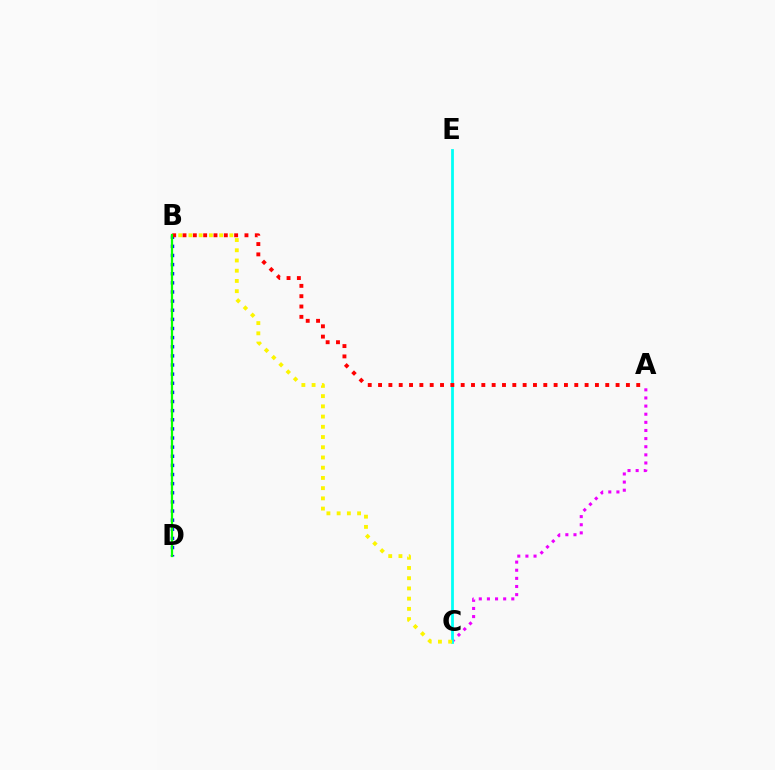{('B', 'D'): [{'color': '#0010ff', 'line_style': 'dotted', 'thickness': 2.48}, {'color': '#08ff00', 'line_style': 'solid', 'thickness': 1.61}], ('A', 'C'): [{'color': '#ee00ff', 'line_style': 'dotted', 'thickness': 2.21}], ('C', 'E'): [{'color': '#00fff6', 'line_style': 'solid', 'thickness': 2.01}], ('A', 'B'): [{'color': '#ff0000', 'line_style': 'dotted', 'thickness': 2.81}], ('B', 'C'): [{'color': '#fcf500', 'line_style': 'dotted', 'thickness': 2.78}]}